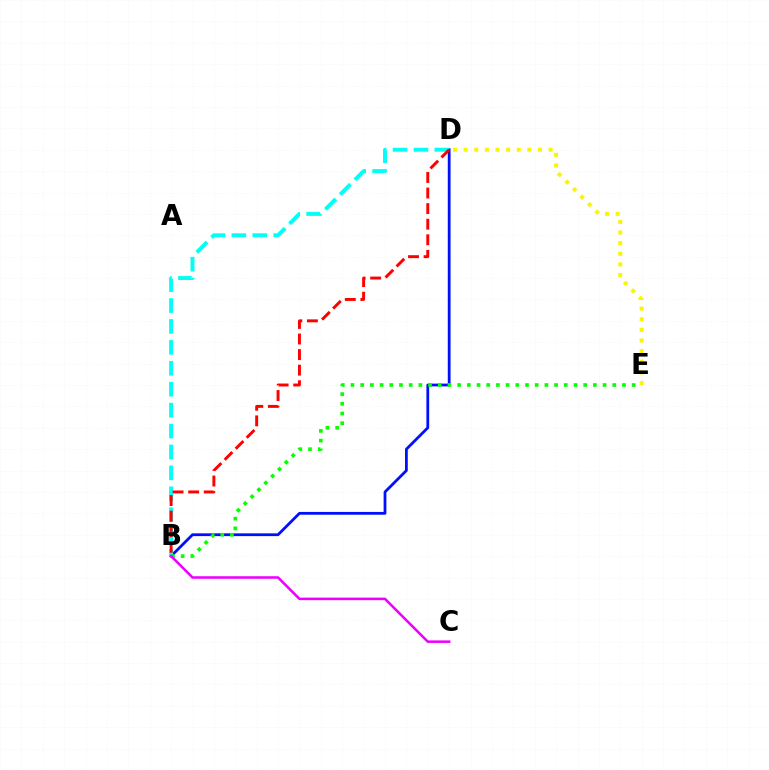{('B', 'D'): [{'color': '#0010ff', 'line_style': 'solid', 'thickness': 2.0}, {'color': '#00fff6', 'line_style': 'dashed', 'thickness': 2.84}, {'color': '#ff0000', 'line_style': 'dashed', 'thickness': 2.12}], ('B', 'E'): [{'color': '#08ff00', 'line_style': 'dotted', 'thickness': 2.63}], ('D', 'E'): [{'color': '#fcf500', 'line_style': 'dotted', 'thickness': 2.89}], ('B', 'C'): [{'color': '#ee00ff', 'line_style': 'solid', 'thickness': 1.83}]}